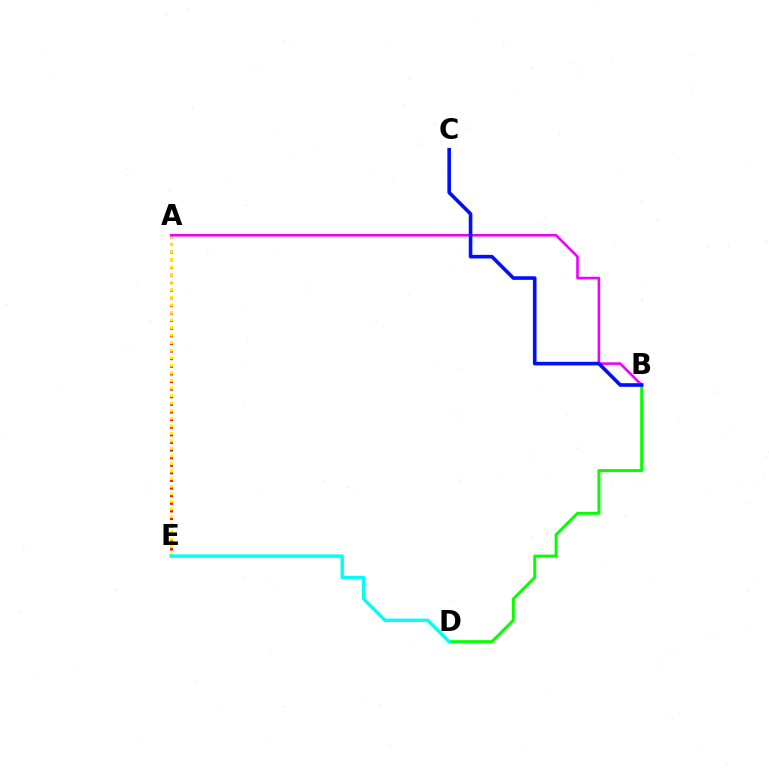{('B', 'D'): [{'color': '#08ff00', 'line_style': 'solid', 'thickness': 2.16}], ('A', 'E'): [{'color': '#ff0000', 'line_style': 'dotted', 'thickness': 2.07}, {'color': '#fcf500', 'line_style': 'dotted', 'thickness': 2.05}], ('D', 'E'): [{'color': '#00fff6', 'line_style': 'solid', 'thickness': 2.44}], ('A', 'B'): [{'color': '#ee00ff', 'line_style': 'solid', 'thickness': 1.87}], ('B', 'C'): [{'color': '#0010ff', 'line_style': 'solid', 'thickness': 2.6}]}